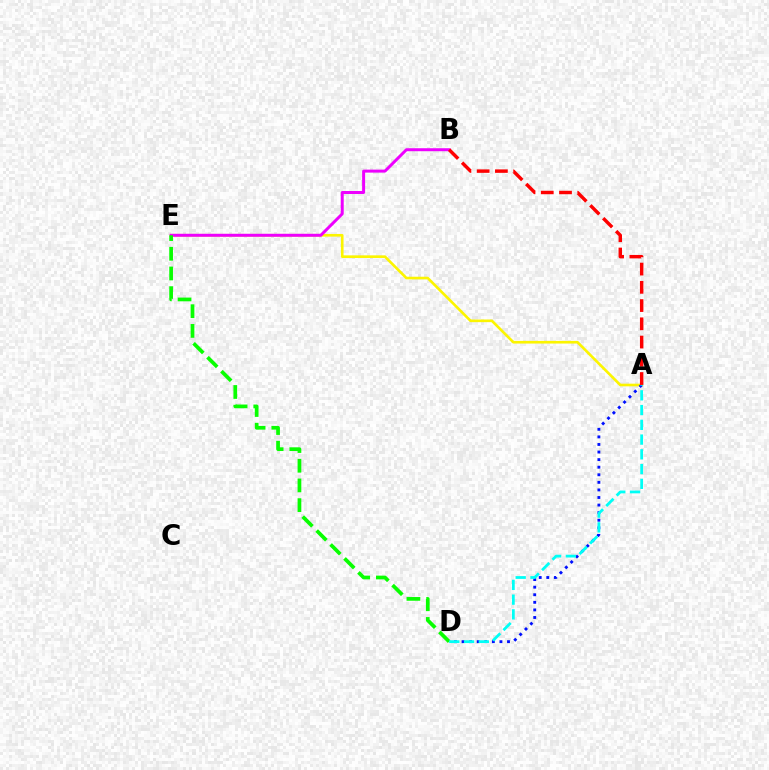{('A', 'E'): [{'color': '#fcf500', 'line_style': 'solid', 'thickness': 1.91}], ('A', 'D'): [{'color': '#0010ff', 'line_style': 'dotted', 'thickness': 2.06}, {'color': '#00fff6', 'line_style': 'dashed', 'thickness': 2.0}], ('B', 'E'): [{'color': '#ee00ff', 'line_style': 'solid', 'thickness': 2.15}], ('D', 'E'): [{'color': '#08ff00', 'line_style': 'dashed', 'thickness': 2.68}], ('A', 'B'): [{'color': '#ff0000', 'line_style': 'dashed', 'thickness': 2.48}]}